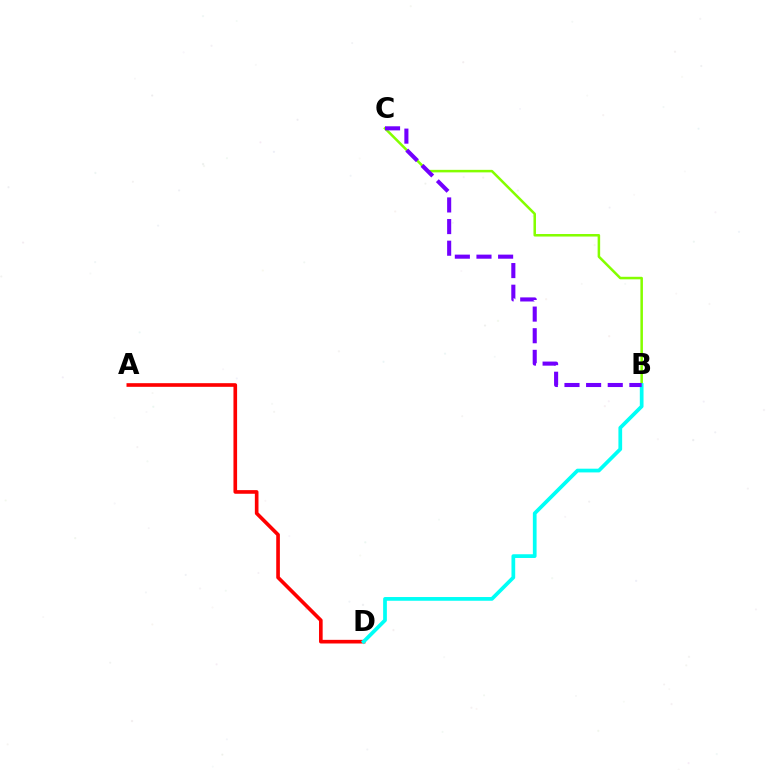{('B', 'C'): [{'color': '#84ff00', 'line_style': 'solid', 'thickness': 1.82}, {'color': '#7200ff', 'line_style': 'dashed', 'thickness': 2.94}], ('A', 'D'): [{'color': '#ff0000', 'line_style': 'solid', 'thickness': 2.62}], ('B', 'D'): [{'color': '#00fff6', 'line_style': 'solid', 'thickness': 2.68}]}